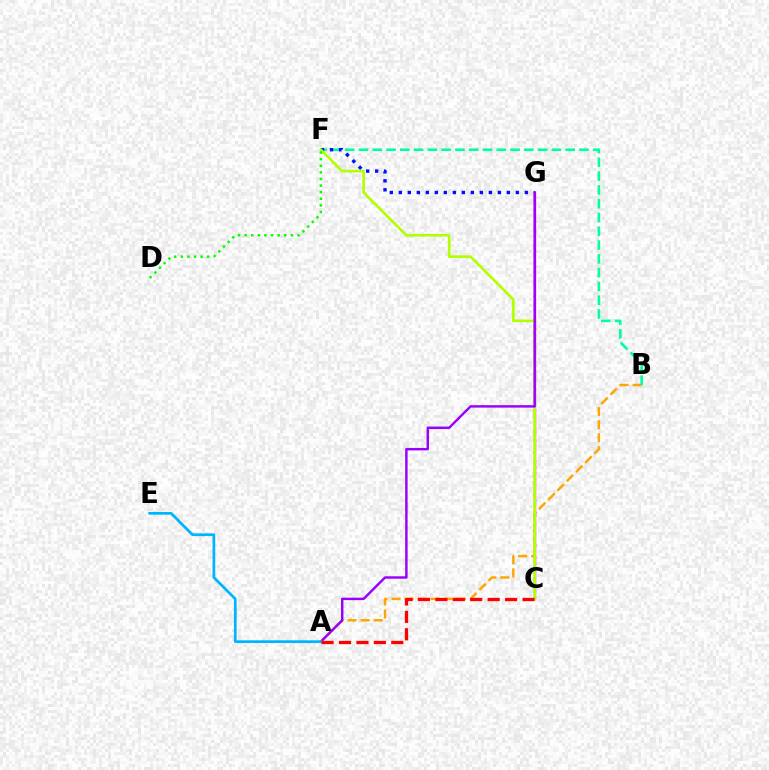{('A', 'B'): [{'color': '#ffa500', 'line_style': 'dashed', 'thickness': 1.78}], ('B', 'F'): [{'color': '#00ff9d', 'line_style': 'dashed', 'thickness': 1.87}], ('F', 'G'): [{'color': '#0010ff', 'line_style': 'dotted', 'thickness': 2.45}], ('C', 'G'): [{'color': '#ff00bd', 'line_style': 'solid', 'thickness': 1.68}], ('C', 'F'): [{'color': '#b3ff00', 'line_style': 'solid', 'thickness': 1.9}], ('A', 'G'): [{'color': '#9b00ff', 'line_style': 'solid', 'thickness': 1.76}], ('A', 'E'): [{'color': '#00b5ff', 'line_style': 'solid', 'thickness': 1.96}], ('A', 'C'): [{'color': '#ff0000', 'line_style': 'dashed', 'thickness': 2.37}], ('D', 'F'): [{'color': '#08ff00', 'line_style': 'dotted', 'thickness': 1.8}]}